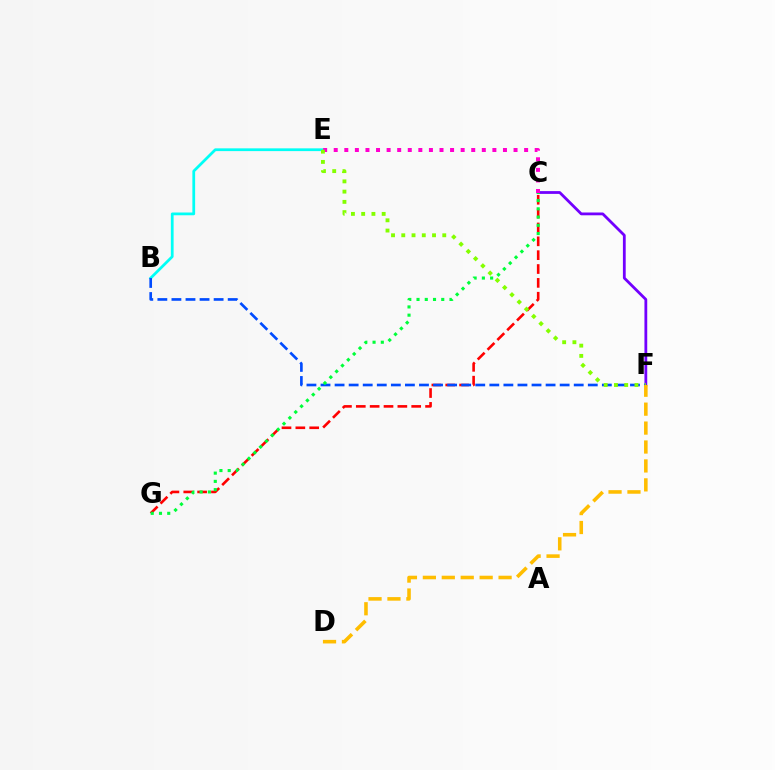{('C', 'G'): [{'color': '#ff0000', 'line_style': 'dashed', 'thickness': 1.88}, {'color': '#00ff39', 'line_style': 'dotted', 'thickness': 2.24}], ('B', 'E'): [{'color': '#00fff6', 'line_style': 'solid', 'thickness': 1.99}], ('C', 'F'): [{'color': '#7200ff', 'line_style': 'solid', 'thickness': 2.01}], ('B', 'F'): [{'color': '#004bff', 'line_style': 'dashed', 'thickness': 1.91}], ('C', 'E'): [{'color': '#ff00cf', 'line_style': 'dotted', 'thickness': 2.87}], ('E', 'F'): [{'color': '#84ff00', 'line_style': 'dotted', 'thickness': 2.78}], ('D', 'F'): [{'color': '#ffbd00', 'line_style': 'dashed', 'thickness': 2.57}]}